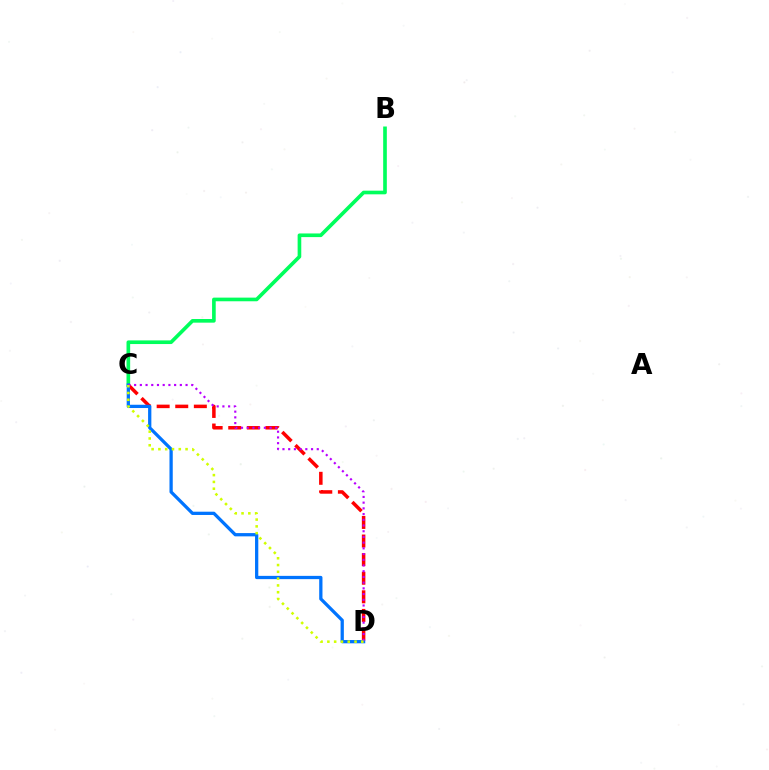{('B', 'C'): [{'color': '#00ff5c', 'line_style': 'solid', 'thickness': 2.63}], ('C', 'D'): [{'color': '#ff0000', 'line_style': 'dashed', 'thickness': 2.53}, {'color': '#0074ff', 'line_style': 'solid', 'thickness': 2.35}, {'color': '#b900ff', 'line_style': 'dotted', 'thickness': 1.55}, {'color': '#d1ff00', 'line_style': 'dotted', 'thickness': 1.85}]}